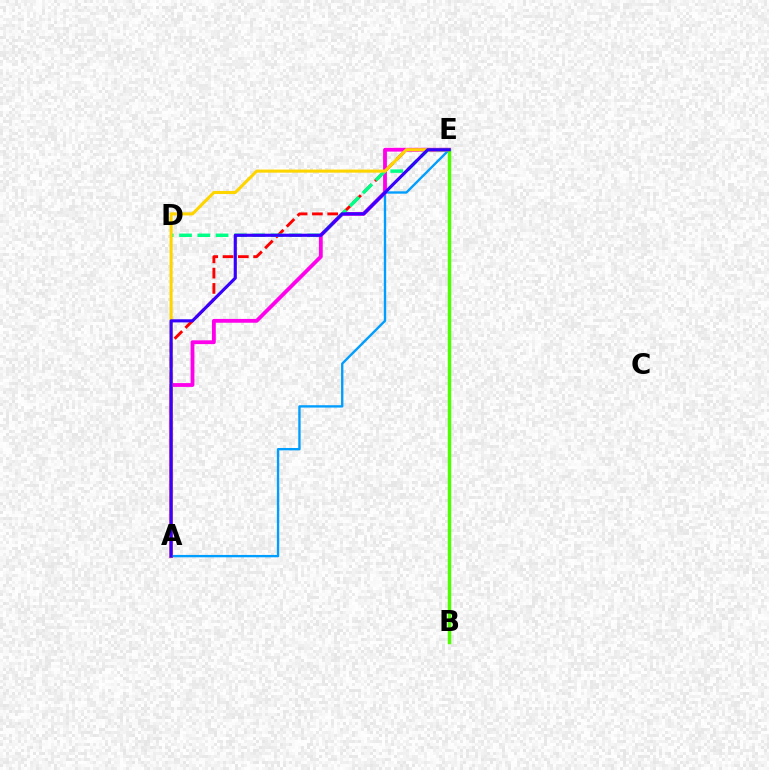{('A', 'E'): [{'color': '#ff0000', 'line_style': 'dashed', 'thickness': 2.08}, {'color': '#009eff', 'line_style': 'solid', 'thickness': 1.69}, {'color': '#ff00ed', 'line_style': 'solid', 'thickness': 2.74}, {'color': '#ffd500', 'line_style': 'solid', 'thickness': 2.22}, {'color': '#3700ff', 'line_style': 'solid', 'thickness': 2.25}], ('D', 'E'): [{'color': '#00ff86', 'line_style': 'dashed', 'thickness': 2.49}], ('B', 'E'): [{'color': '#4fff00', 'line_style': 'solid', 'thickness': 2.47}]}